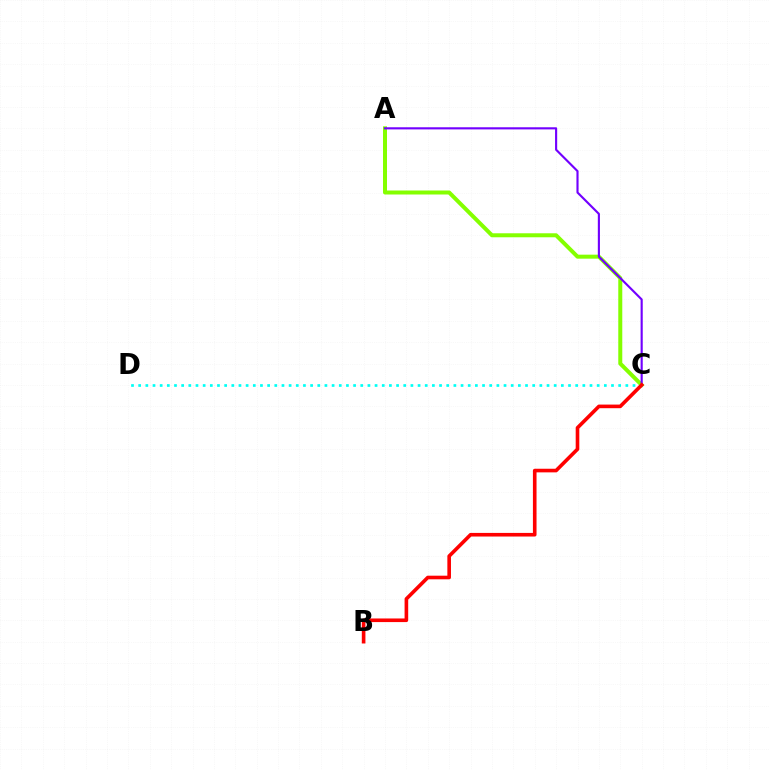{('A', 'C'): [{'color': '#84ff00', 'line_style': 'solid', 'thickness': 2.88}, {'color': '#7200ff', 'line_style': 'solid', 'thickness': 1.54}], ('C', 'D'): [{'color': '#00fff6', 'line_style': 'dotted', 'thickness': 1.95}], ('B', 'C'): [{'color': '#ff0000', 'line_style': 'solid', 'thickness': 2.6}]}